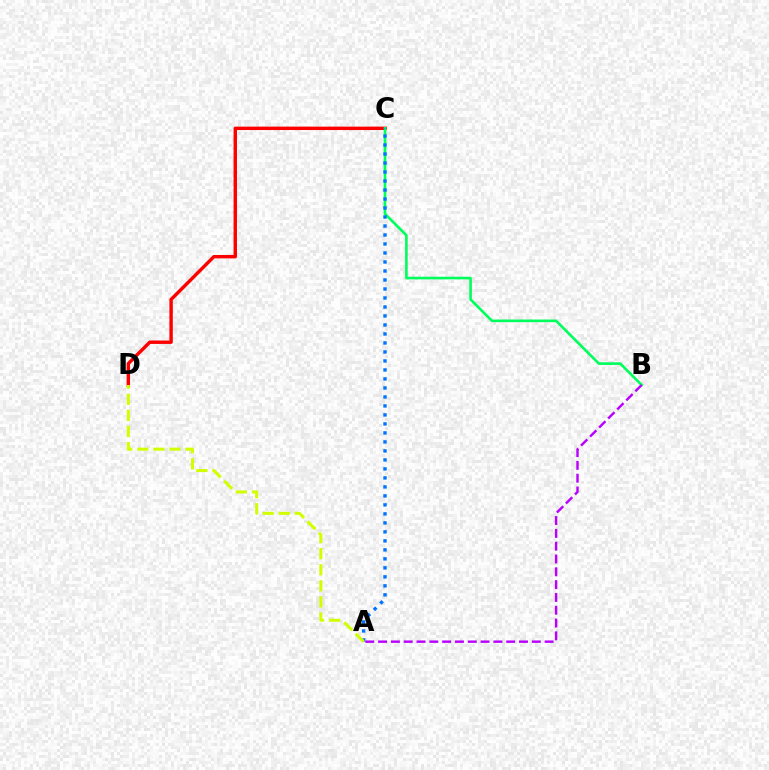{('C', 'D'): [{'color': '#ff0000', 'line_style': 'solid', 'thickness': 2.46}], ('B', 'C'): [{'color': '#00ff5c', 'line_style': 'solid', 'thickness': 1.89}], ('A', 'C'): [{'color': '#0074ff', 'line_style': 'dotted', 'thickness': 2.44}], ('A', 'B'): [{'color': '#b900ff', 'line_style': 'dashed', 'thickness': 1.74}], ('A', 'D'): [{'color': '#d1ff00', 'line_style': 'dashed', 'thickness': 2.19}]}